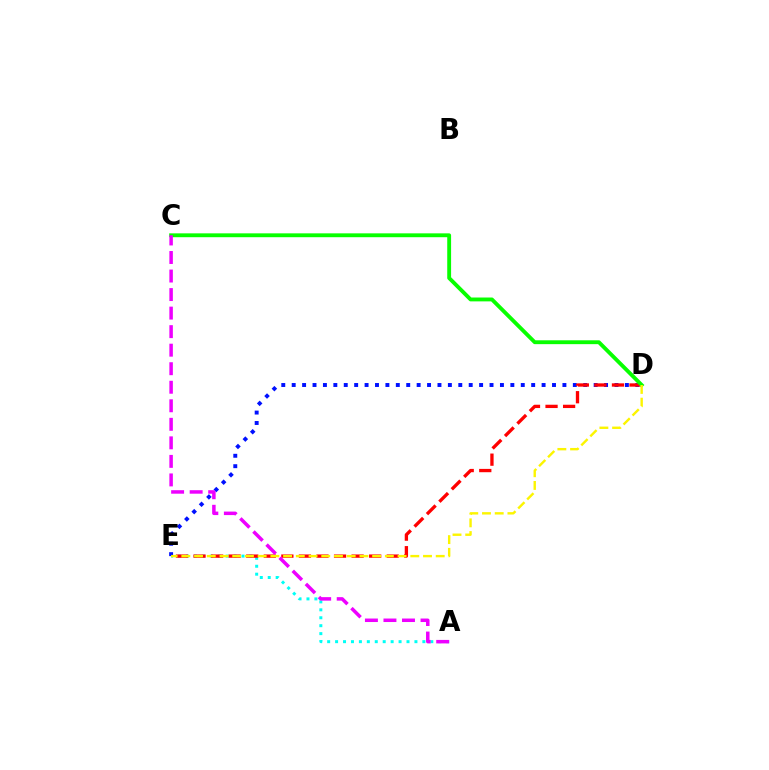{('A', 'E'): [{'color': '#00fff6', 'line_style': 'dotted', 'thickness': 2.16}], ('D', 'E'): [{'color': '#0010ff', 'line_style': 'dotted', 'thickness': 2.83}, {'color': '#ff0000', 'line_style': 'dashed', 'thickness': 2.39}, {'color': '#fcf500', 'line_style': 'dashed', 'thickness': 1.73}], ('C', 'D'): [{'color': '#08ff00', 'line_style': 'solid', 'thickness': 2.78}], ('A', 'C'): [{'color': '#ee00ff', 'line_style': 'dashed', 'thickness': 2.52}]}